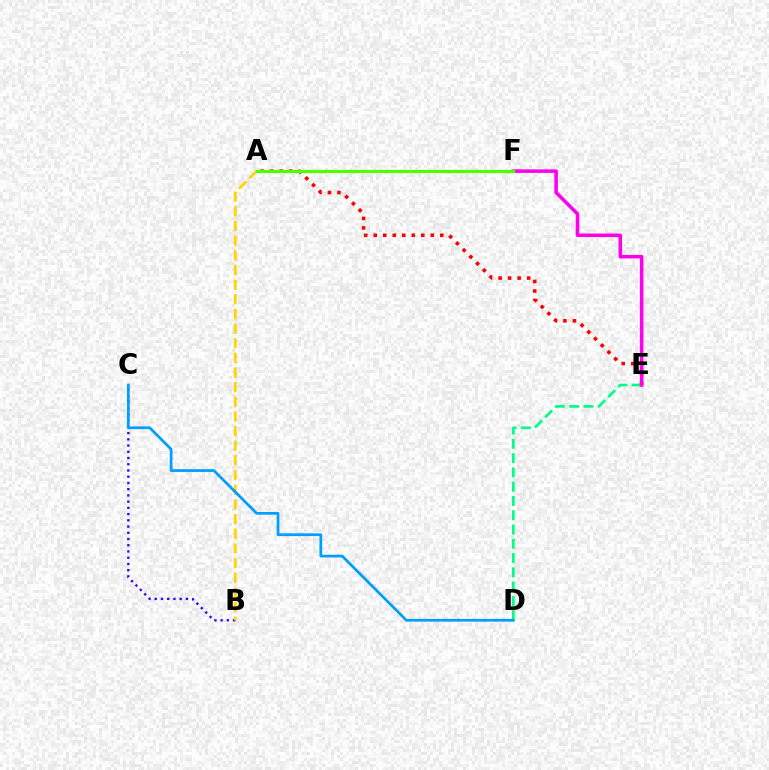{('B', 'C'): [{'color': '#3700ff', 'line_style': 'dotted', 'thickness': 1.69}], ('A', 'B'): [{'color': '#ffd500', 'line_style': 'dashed', 'thickness': 1.99}], ('D', 'E'): [{'color': '#00ff86', 'line_style': 'dashed', 'thickness': 1.94}], ('A', 'E'): [{'color': '#ff0000', 'line_style': 'dotted', 'thickness': 2.58}], ('C', 'D'): [{'color': '#009eff', 'line_style': 'solid', 'thickness': 1.97}], ('E', 'F'): [{'color': '#ff00ed', 'line_style': 'solid', 'thickness': 2.55}], ('A', 'F'): [{'color': '#4fff00', 'line_style': 'solid', 'thickness': 2.31}]}